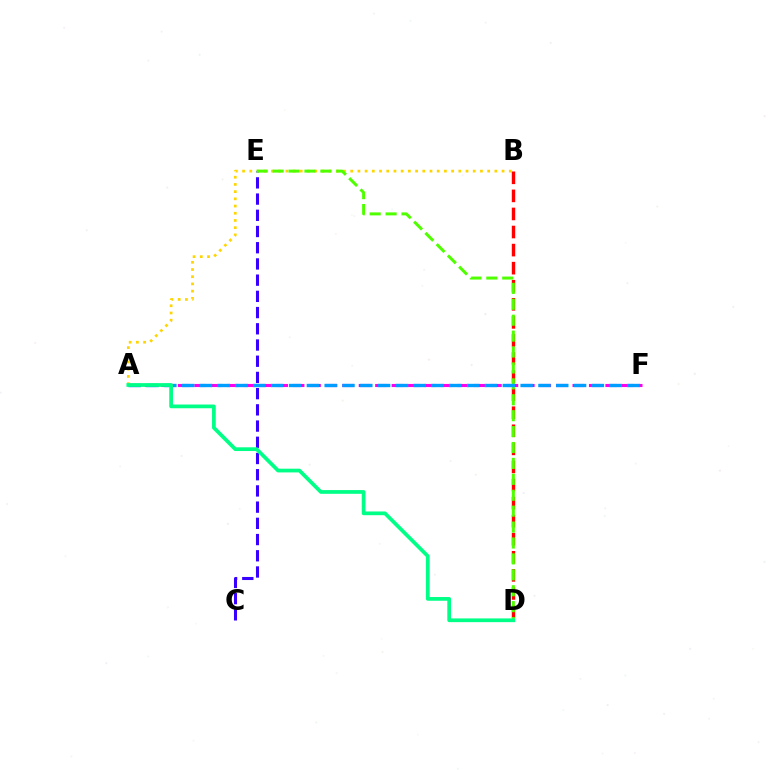{('A', 'B'): [{'color': '#ffd500', 'line_style': 'dotted', 'thickness': 1.96}], ('B', 'D'): [{'color': '#ff0000', 'line_style': 'dashed', 'thickness': 2.45}], ('A', 'F'): [{'color': '#ff00ed', 'line_style': 'dashed', 'thickness': 2.23}, {'color': '#009eff', 'line_style': 'dashed', 'thickness': 2.42}], ('C', 'E'): [{'color': '#3700ff', 'line_style': 'dashed', 'thickness': 2.2}], ('D', 'E'): [{'color': '#4fff00', 'line_style': 'dashed', 'thickness': 2.16}], ('A', 'D'): [{'color': '#00ff86', 'line_style': 'solid', 'thickness': 2.69}]}